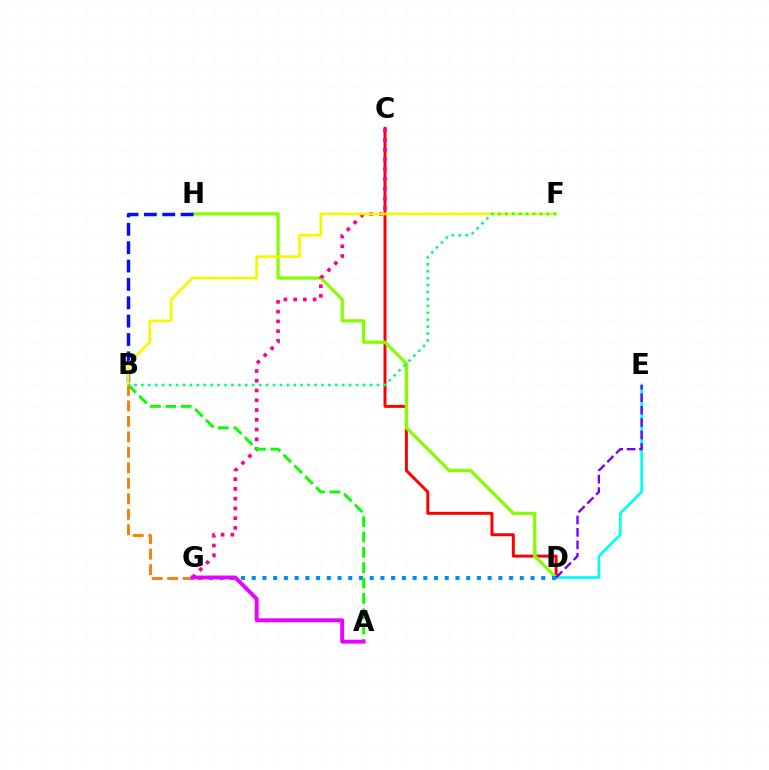{('C', 'D'): [{'color': '#ff0000', 'line_style': 'solid', 'thickness': 2.14}], ('D', 'H'): [{'color': '#84ff00', 'line_style': 'solid', 'thickness': 2.34}], ('D', 'E'): [{'color': '#00fff6', 'line_style': 'solid', 'thickness': 1.97}, {'color': '#7200ff', 'line_style': 'dashed', 'thickness': 1.69}], ('C', 'G'): [{'color': '#ff0094', 'line_style': 'dotted', 'thickness': 2.65}], ('B', 'H'): [{'color': '#0010ff', 'line_style': 'dashed', 'thickness': 2.49}], ('D', 'G'): [{'color': '#008cff', 'line_style': 'dotted', 'thickness': 2.91}], ('A', 'B'): [{'color': '#08ff00', 'line_style': 'dashed', 'thickness': 2.08}], ('B', 'F'): [{'color': '#fcf500', 'line_style': 'solid', 'thickness': 1.94}, {'color': '#00ff74', 'line_style': 'dotted', 'thickness': 1.88}], ('B', 'G'): [{'color': '#ff7c00', 'line_style': 'dashed', 'thickness': 2.1}], ('A', 'G'): [{'color': '#ee00ff', 'line_style': 'solid', 'thickness': 2.82}]}